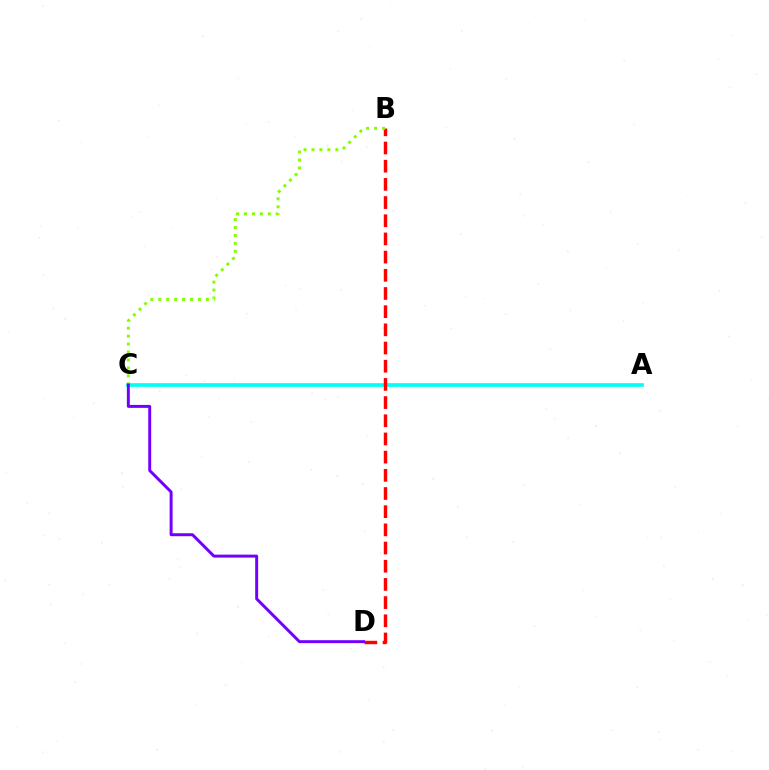{('A', 'C'): [{'color': '#00fff6', 'line_style': 'solid', 'thickness': 2.65}], ('B', 'D'): [{'color': '#ff0000', 'line_style': 'dashed', 'thickness': 2.47}], ('B', 'C'): [{'color': '#84ff00', 'line_style': 'dotted', 'thickness': 2.16}], ('C', 'D'): [{'color': '#7200ff', 'line_style': 'solid', 'thickness': 2.13}]}